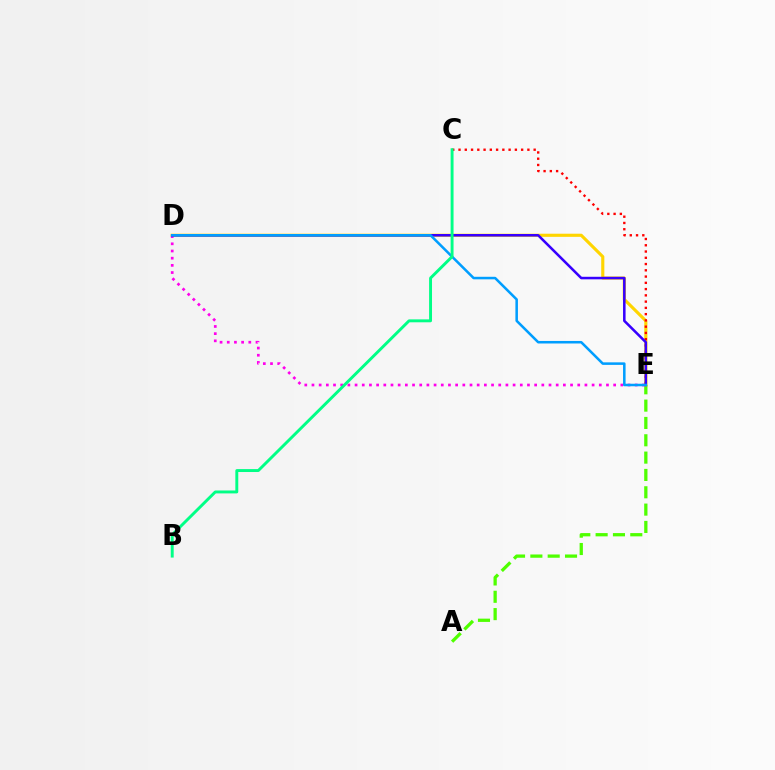{('A', 'E'): [{'color': '#4fff00', 'line_style': 'dashed', 'thickness': 2.35}], ('D', 'E'): [{'color': '#ffd500', 'line_style': 'solid', 'thickness': 2.25}, {'color': '#ff00ed', 'line_style': 'dotted', 'thickness': 1.95}, {'color': '#3700ff', 'line_style': 'solid', 'thickness': 1.83}, {'color': '#009eff', 'line_style': 'solid', 'thickness': 1.82}], ('C', 'E'): [{'color': '#ff0000', 'line_style': 'dotted', 'thickness': 1.7}], ('B', 'C'): [{'color': '#00ff86', 'line_style': 'solid', 'thickness': 2.1}]}